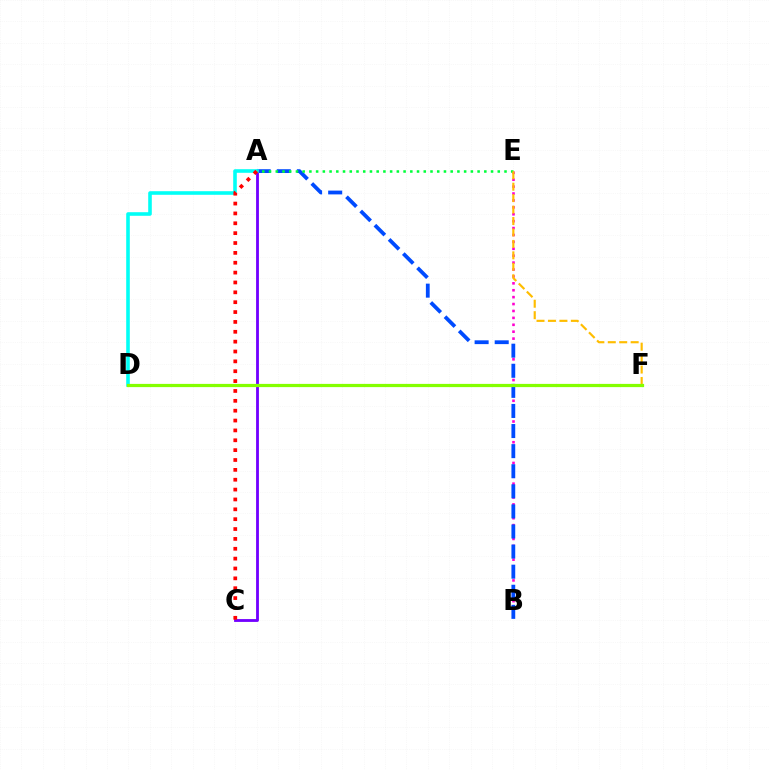{('B', 'E'): [{'color': '#ff00cf', 'line_style': 'dotted', 'thickness': 1.88}], ('A', 'B'): [{'color': '#004bff', 'line_style': 'dashed', 'thickness': 2.73}], ('A', 'C'): [{'color': '#7200ff', 'line_style': 'solid', 'thickness': 2.03}, {'color': '#ff0000', 'line_style': 'dotted', 'thickness': 2.68}], ('A', 'D'): [{'color': '#00fff6', 'line_style': 'solid', 'thickness': 2.58}], ('A', 'E'): [{'color': '#00ff39', 'line_style': 'dotted', 'thickness': 1.83}], ('E', 'F'): [{'color': '#ffbd00', 'line_style': 'dashed', 'thickness': 1.55}], ('D', 'F'): [{'color': '#84ff00', 'line_style': 'solid', 'thickness': 2.32}]}